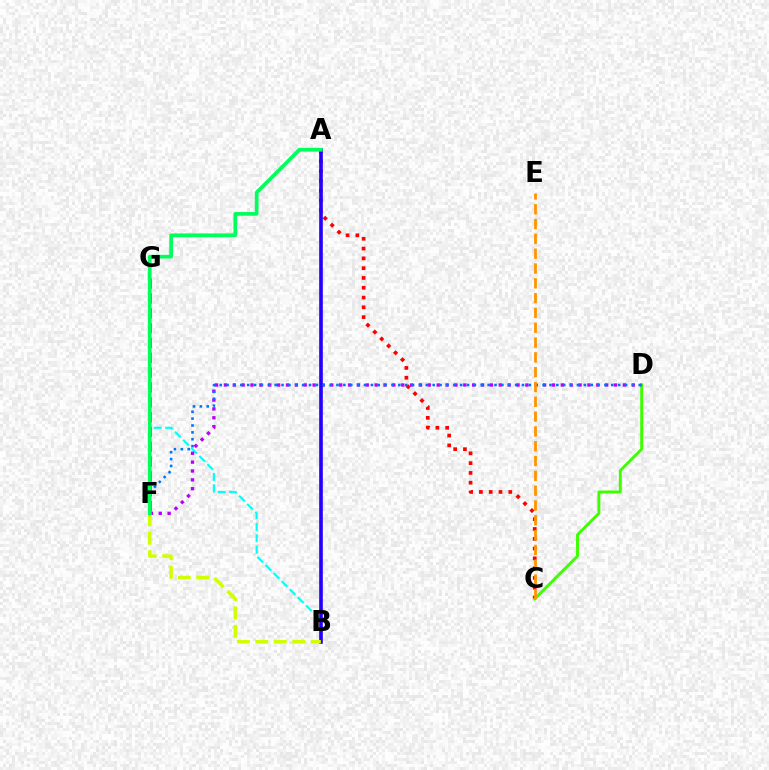{('A', 'C'): [{'color': '#ff0000', 'line_style': 'dotted', 'thickness': 2.66}], ('C', 'D'): [{'color': '#3dff00', 'line_style': 'solid', 'thickness': 2.1}], ('B', 'G'): [{'color': '#00fff6', 'line_style': 'dashed', 'thickness': 1.56}], ('F', 'G'): [{'color': '#ff00ac', 'line_style': 'dashed', 'thickness': 2.01}], ('D', 'F'): [{'color': '#b900ff', 'line_style': 'dotted', 'thickness': 2.41}, {'color': '#0074ff', 'line_style': 'dotted', 'thickness': 1.87}], ('A', 'B'): [{'color': '#2500ff', 'line_style': 'solid', 'thickness': 2.62}], ('B', 'F'): [{'color': '#d1ff00', 'line_style': 'dashed', 'thickness': 2.51}], ('A', 'F'): [{'color': '#00ff5c', 'line_style': 'solid', 'thickness': 2.68}], ('C', 'E'): [{'color': '#ff9400', 'line_style': 'dashed', 'thickness': 2.01}]}